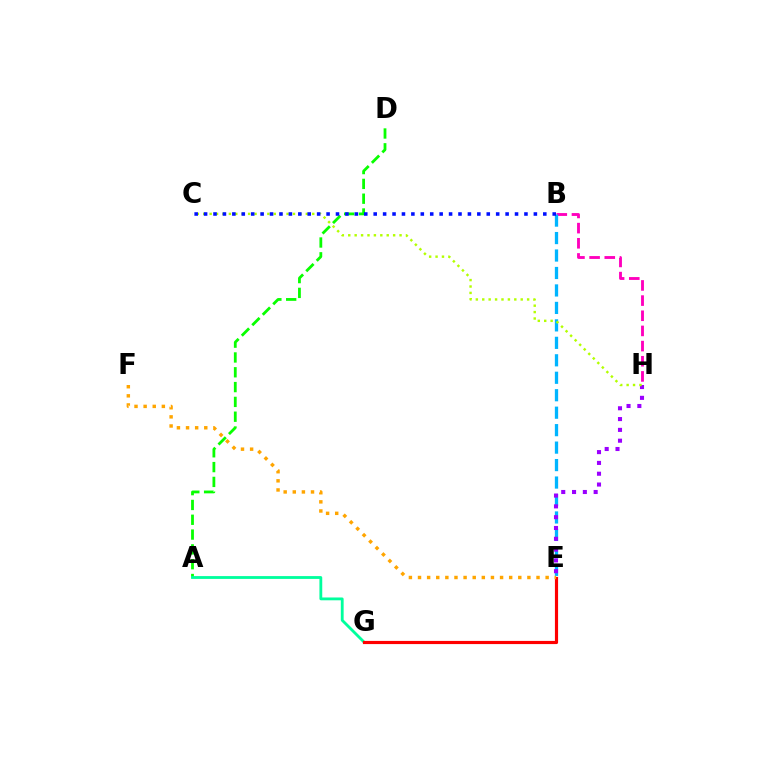{('B', 'H'): [{'color': '#ff00bd', 'line_style': 'dashed', 'thickness': 2.06}], ('B', 'E'): [{'color': '#00b5ff', 'line_style': 'dashed', 'thickness': 2.37}], ('A', 'D'): [{'color': '#08ff00', 'line_style': 'dashed', 'thickness': 2.01}], ('A', 'G'): [{'color': '#00ff9d', 'line_style': 'solid', 'thickness': 2.03}], ('E', 'H'): [{'color': '#9b00ff', 'line_style': 'dotted', 'thickness': 2.94}], ('E', 'G'): [{'color': '#ff0000', 'line_style': 'solid', 'thickness': 2.28}], ('C', 'H'): [{'color': '#b3ff00', 'line_style': 'dotted', 'thickness': 1.74}], ('E', 'F'): [{'color': '#ffa500', 'line_style': 'dotted', 'thickness': 2.48}], ('B', 'C'): [{'color': '#0010ff', 'line_style': 'dotted', 'thickness': 2.56}]}